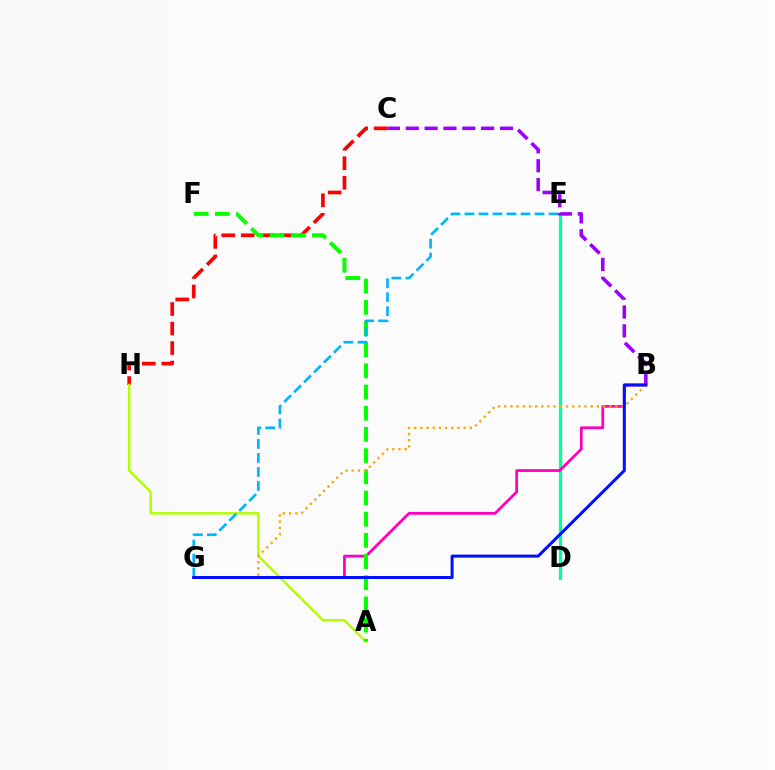{('C', 'H'): [{'color': '#ff0000', 'line_style': 'dashed', 'thickness': 2.65}], ('A', 'H'): [{'color': '#b3ff00', 'line_style': 'solid', 'thickness': 1.79}], ('D', 'E'): [{'color': '#00ff9d', 'line_style': 'solid', 'thickness': 2.32}], ('B', 'G'): [{'color': '#ff00bd', 'line_style': 'solid', 'thickness': 1.98}, {'color': '#ffa500', 'line_style': 'dotted', 'thickness': 1.68}, {'color': '#0010ff', 'line_style': 'solid', 'thickness': 2.17}], ('A', 'F'): [{'color': '#08ff00', 'line_style': 'dashed', 'thickness': 2.88}], ('E', 'G'): [{'color': '#00b5ff', 'line_style': 'dashed', 'thickness': 1.9}], ('B', 'C'): [{'color': '#9b00ff', 'line_style': 'dashed', 'thickness': 2.56}]}